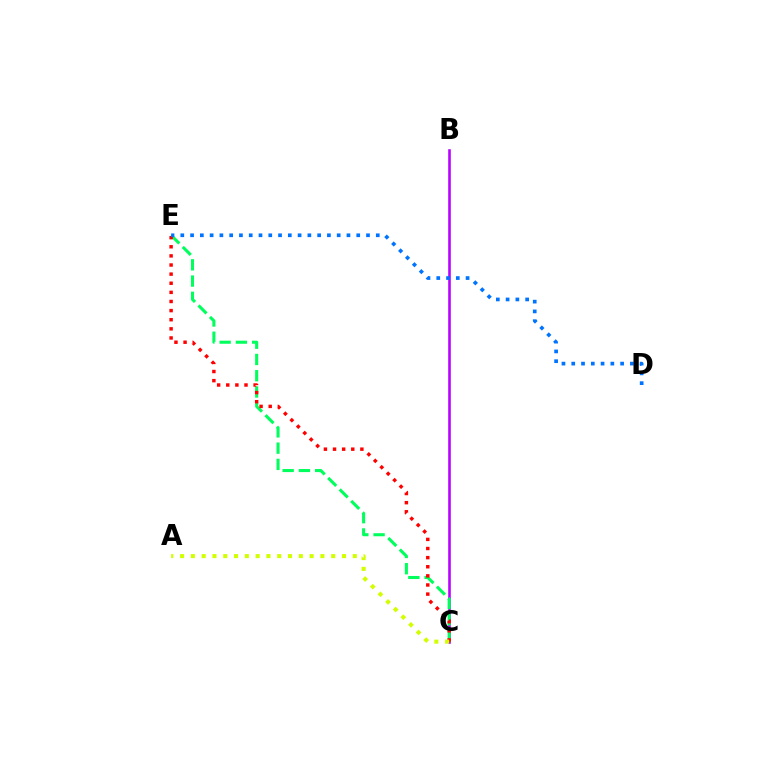{('B', 'C'): [{'color': '#b900ff', 'line_style': 'solid', 'thickness': 1.86}], ('C', 'E'): [{'color': '#00ff5c', 'line_style': 'dashed', 'thickness': 2.21}, {'color': '#ff0000', 'line_style': 'dotted', 'thickness': 2.48}], ('D', 'E'): [{'color': '#0074ff', 'line_style': 'dotted', 'thickness': 2.66}], ('A', 'C'): [{'color': '#d1ff00', 'line_style': 'dotted', 'thickness': 2.93}]}